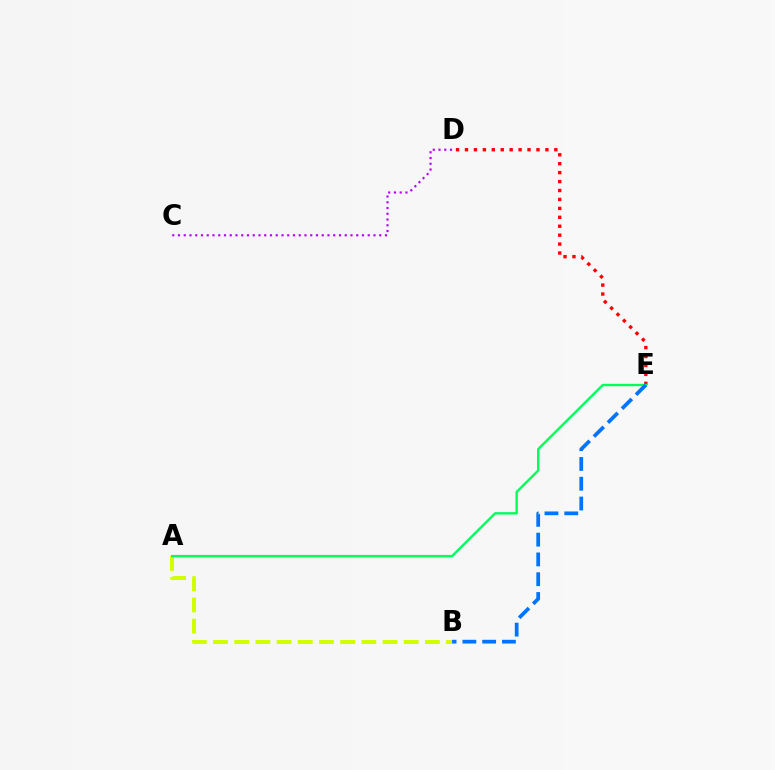{('A', 'B'): [{'color': '#d1ff00', 'line_style': 'dashed', 'thickness': 2.88}], ('D', 'E'): [{'color': '#ff0000', 'line_style': 'dotted', 'thickness': 2.43}], ('C', 'D'): [{'color': '#b900ff', 'line_style': 'dotted', 'thickness': 1.56}], ('A', 'E'): [{'color': '#00ff5c', 'line_style': 'solid', 'thickness': 1.72}], ('B', 'E'): [{'color': '#0074ff', 'line_style': 'dashed', 'thickness': 2.69}]}